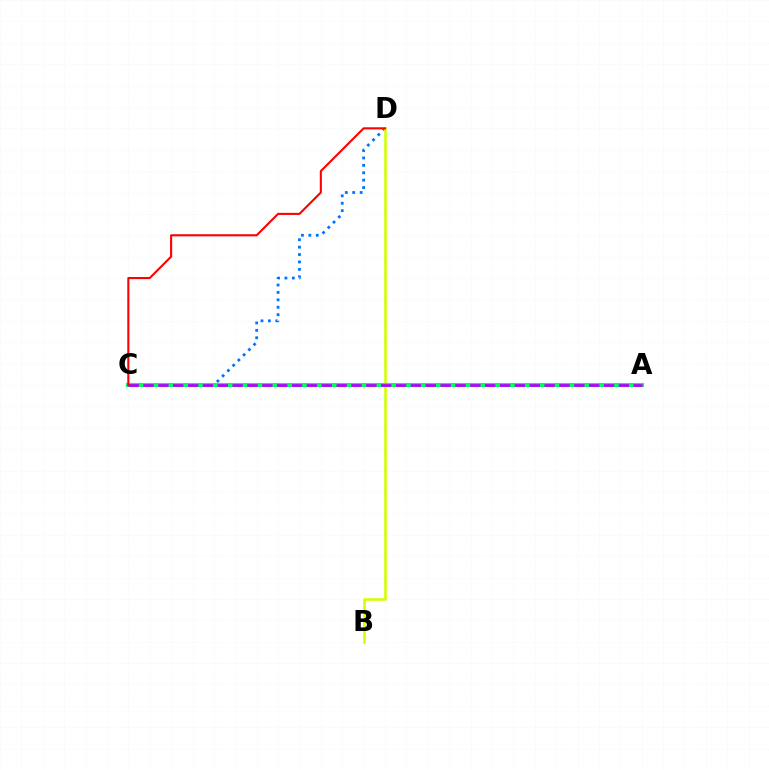{('C', 'D'): [{'color': '#0074ff', 'line_style': 'dotted', 'thickness': 2.01}, {'color': '#ff0000', 'line_style': 'solid', 'thickness': 1.51}], ('B', 'D'): [{'color': '#d1ff00', 'line_style': 'solid', 'thickness': 1.86}], ('A', 'C'): [{'color': '#00ff5c', 'line_style': 'solid', 'thickness': 2.98}, {'color': '#b900ff', 'line_style': 'dashed', 'thickness': 2.02}]}